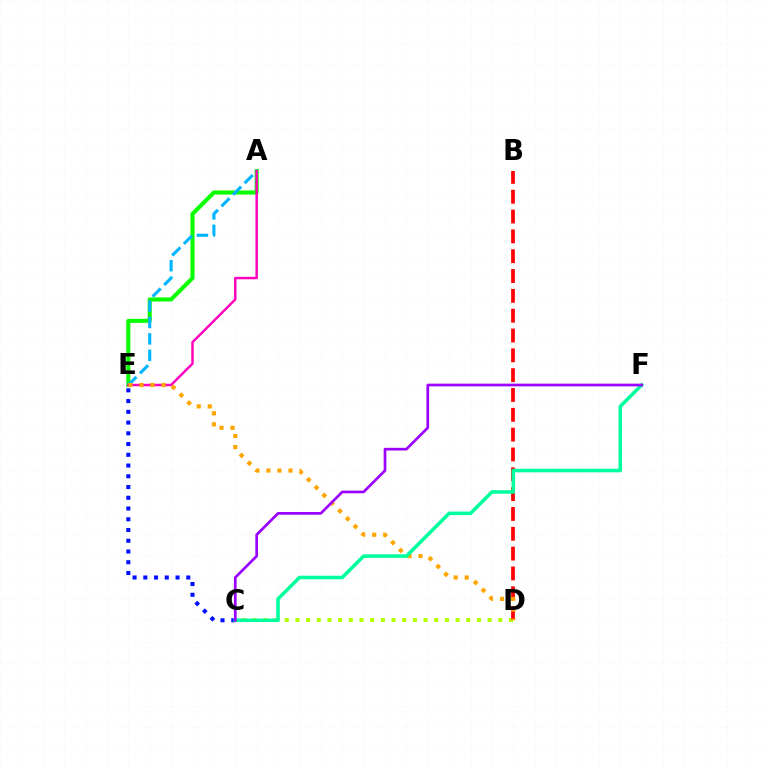{('C', 'D'): [{'color': '#b3ff00', 'line_style': 'dotted', 'thickness': 2.9}], ('C', 'E'): [{'color': '#0010ff', 'line_style': 'dotted', 'thickness': 2.92}], ('B', 'D'): [{'color': '#ff0000', 'line_style': 'dashed', 'thickness': 2.69}], ('A', 'E'): [{'color': '#08ff00', 'line_style': 'solid', 'thickness': 2.92}, {'color': '#00b5ff', 'line_style': 'dashed', 'thickness': 2.23}, {'color': '#ff00bd', 'line_style': 'solid', 'thickness': 1.77}], ('D', 'E'): [{'color': '#ffa500', 'line_style': 'dotted', 'thickness': 3.0}], ('C', 'F'): [{'color': '#00ff9d', 'line_style': 'solid', 'thickness': 2.56}, {'color': '#9b00ff', 'line_style': 'solid', 'thickness': 1.94}]}